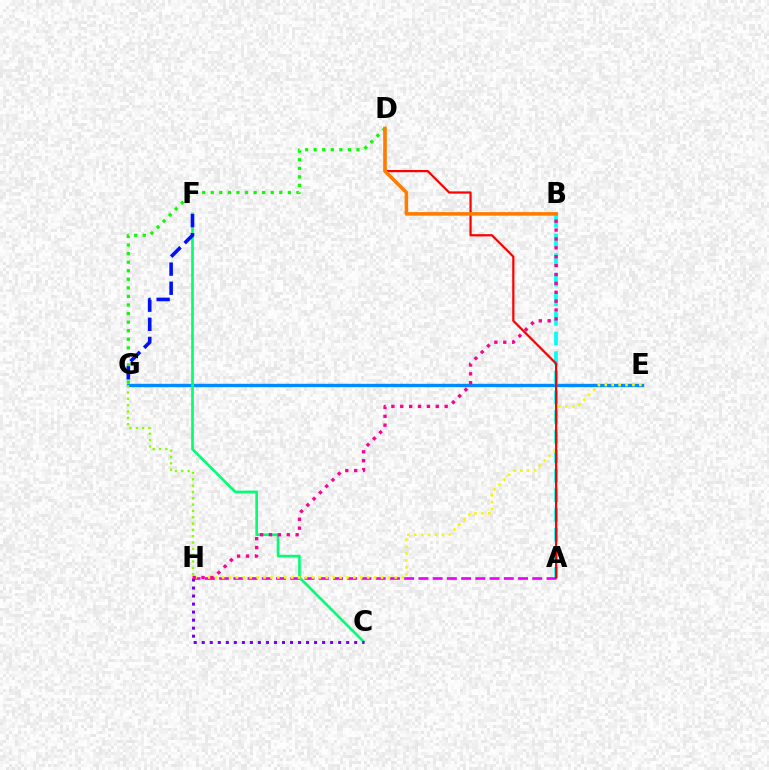{('E', 'G'): [{'color': '#008cff', 'line_style': 'solid', 'thickness': 2.44}], ('A', 'B'): [{'color': '#00fff6', 'line_style': 'dashed', 'thickness': 2.66}], ('A', 'H'): [{'color': '#ee00ff', 'line_style': 'dashed', 'thickness': 1.93}], ('C', 'F'): [{'color': '#00ff74', 'line_style': 'solid', 'thickness': 1.92}], ('E', 'H'): [{'color': '#fcf500', 'line_style': 'dotted', 'thickness': 1.88}], ('G', 'H'): [{'color': '#84ff00', 'line_style': 'dotted', 'thickness': 1.72}], ('D', 'G'): [{'color': '#08ff00', 'line_style': 'dotted', 'thickness': 2.33}], ('F', 'G'): [{'color': '#0010ff', 'line_style': 'dashed', 'thickness': 2.6}], ('A', 'D'): [{'color': '#ff0000', 'line_style': 'solid', 'thickness': 1.61}], ('C', 'H'): [{'color': '#7200ff', 'line_style': 'dotted', 'thickness': 2.18}], ('B', 'D'): [{'color': '#ff7c00', 'line_style': 'solid', 'thickness': 2.56}], ('B', 'H'): [{'color': '#ff0094', 'line_style': 'dotted', 'thickness': 2.41}]}